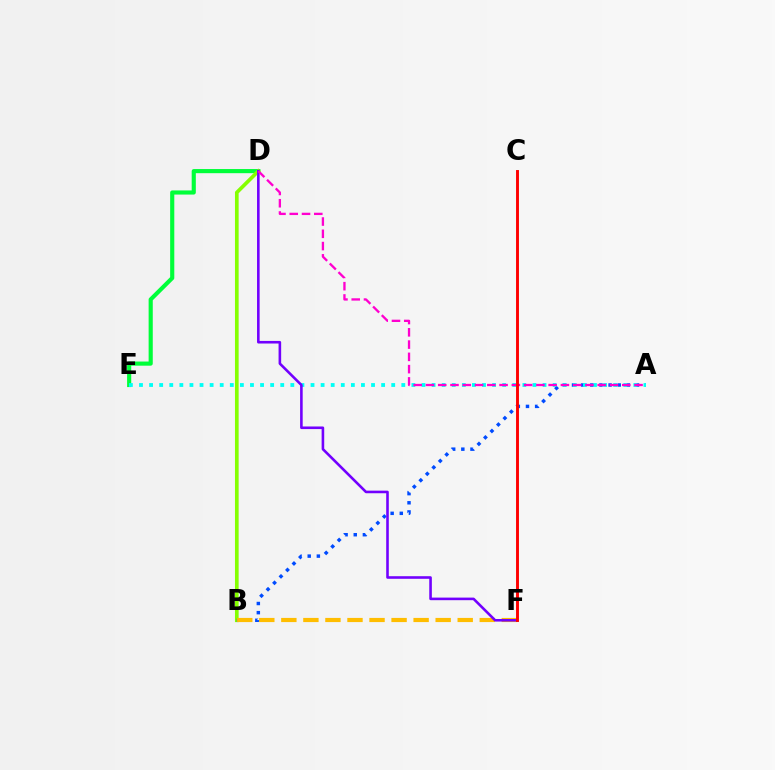{('D', 'E'): [{'color': '#00ff39', 'line_style': 'solid', 'thickness': 2.98}], ('B', 'D'): [{'color': '#84ff00', 'line_style': 'solid', 'thickness': 2.64}], ('A', 'B'): [{'color': '#004bff', 'line_style': 'dotted', 'thickness': 2.48}], ('A', 'E'): [{'color': '#00fff6', 'line_style': 'dotted', 'thickness': 2.74}], ('B', 'F'): [{'color': '#ffbd00', 'line_style': 'dashed', 'thickness': 2.99}], ('D', 'F'): [{'color': '#7200ff', 'line_style': 'solid', 'thickness': 1.87}], ('A', 'D'): [{'color': '#ff00cf', 'line_style': 'dashed', 'thickness': 1.67}], ('C', 'F'): [{'color': '#ff0000', 'line_style': 'solid', 'thickness': 2.1}]}